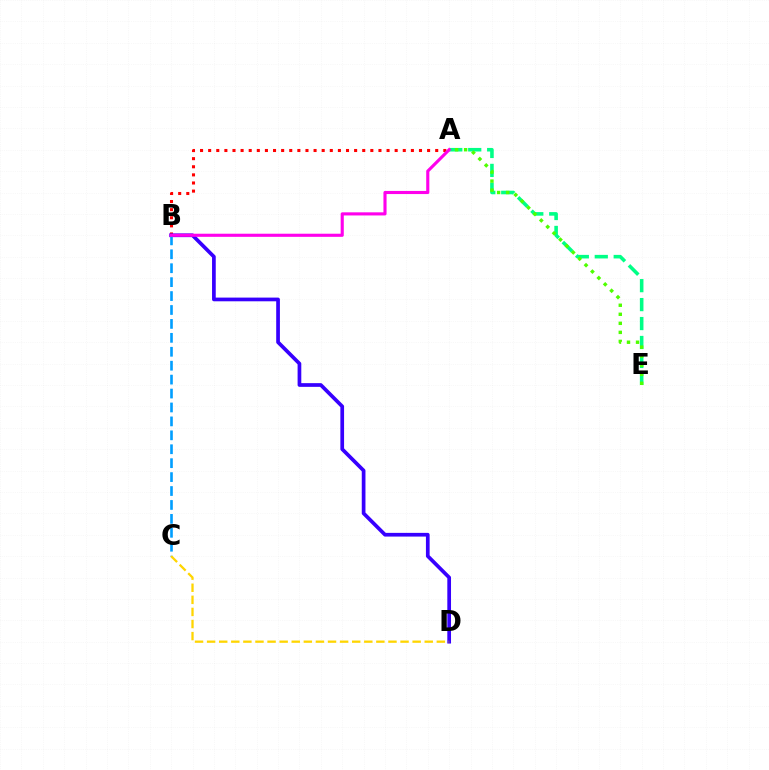{('A', 'E'): [{'color': '#00ff86', 'line_style': 'dashed', 'thickness': 2.57}, {'color': '#4fff00', 'line_style': 'dotted', 'thickness': 2.46}], ('A', 'B'): [{'color': '#ff0000', 'line_style': 'dotted', 'thickness': 2.2}, {'color': '#ff00ed', 'line_style': 'solid', 'thickness': 2.25}], ('B', 'D'): [{'color': '#3700ff', 'line_style': 'solid', 'thickness': 2.67}], ('B', 'C'): [{'color': '#009eff', 'line_style': 'dashed', 'thickness': 1.89}], ('C', 'D'): [{'color': '#ffd500', 'line_style': 'dashed', 'thickness': 1.64}]}